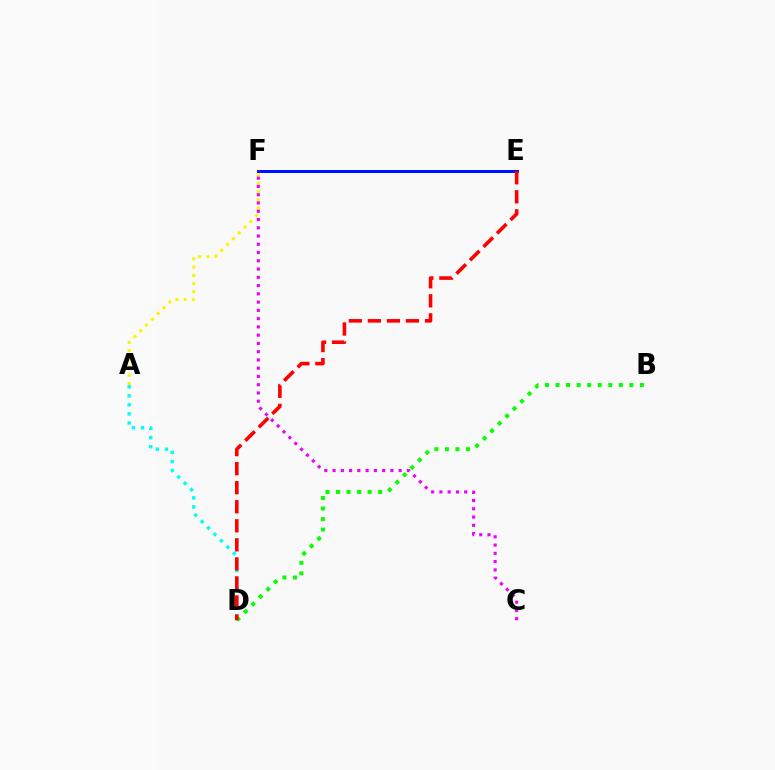{('A', 'D'): [{'color': '#00fff6', 'line_style': 'dotted', 'thickness': 2.46}], ('A', 'F'): [{'color': '#fcf500', 'line_style': 'dotted', 'thickness': 2.23}], ('B', 'D'): [{'color': '#08ff00', 'line_style': 'dotted', 'thickness': 2.87}], ('E', 'F'): [{'color': '#0010ff', 'line_style': 'solid', 'thickness': 2.14}], ('C', 'F'): [{'color': '#ee00ff', 'line_style': 'dotted', 'thickness': 2.24}], ('D', 'E'): [{'color': '#ff0000', 'line_style': 'dashed', 'thickness': 2.59}]}